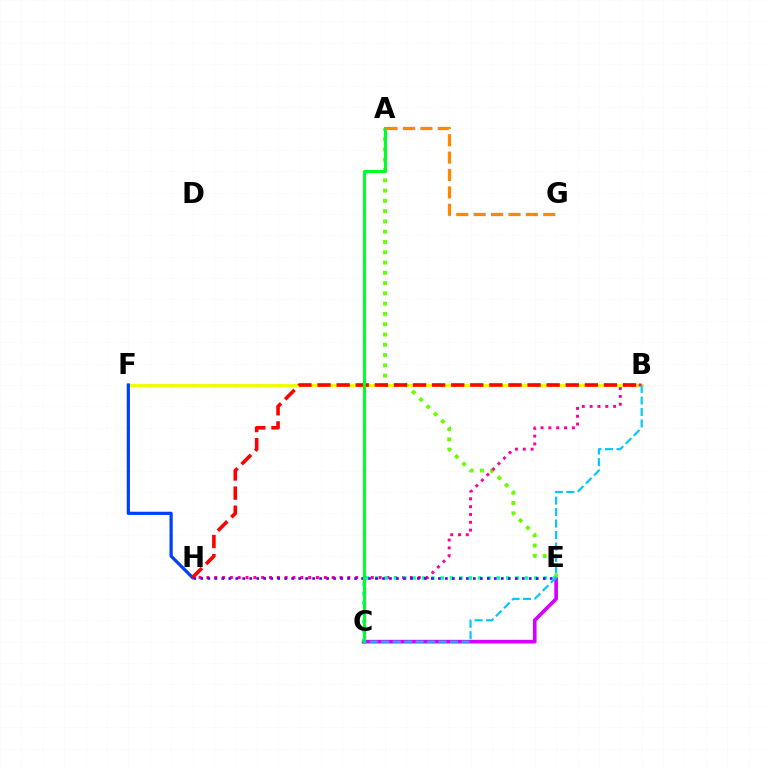{('B', 'F'): [{'color': '#eeff00', 'line_style': 'solid', 'thickness': 2.09}], ('C', 'E'): [{'color': '#d600ff', 'line_style': 'solid', 'thickness': 2.63}, {'color': '#00ffaf', 'line_style': 'dotted', 'thickness': 2.54}], ('A', 'E'): [{'color': '#66ff00', 'line_style': 'dotted', 'thickness': 2.79}], ('F', 'H'): [{'color': '#003fff', 'line_style': 'solid', 'thickness': 2.31}], ('B', 'H'): [{'color': '#ff00a0', 'line_style': 'dotted', 'thickness': 2.13}, {'color': '#ff0000', 'line_style': 'dashed', 'thickness': 2.59}], ('E', 'H'): [{'color': '#4f00ff', 'line_style': 'dotted', 'thickness': 1.9}], ('A', 'C'): [{'color': '#00ff27', 'line_style': 'solid', 'thickness': 2.22}], ('B', 'C'): [{'color': '#00c7ff', 'line_style': 'dashed', 'thickness': 1.56}], ('A', 'G'): [{'color': '#ff8800', 'line_style': 'dashed', 'thickness': 2.36}]}